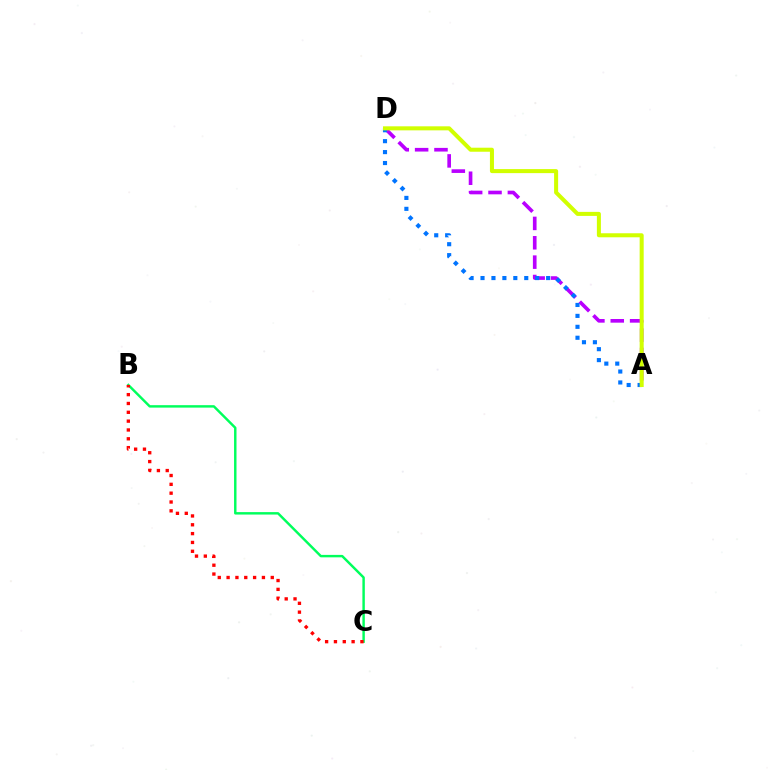{('A', 'D'): [{'color': '#b900ff', 'line_style': 'dashed', 'thickness': 2.63}, {'color': '#0074ff', 'line_style': 'dotted', 'thickness': 2.97}, {'color': '#d1ff00', 'line_style': 'solid', 'thickness': 2.9}], ('B', 'C'): [{'color': '#00ff5c', 'line_style': 'solid', 'thickness': 1.76}, {'color': '#ff0000', 'line_style': 'dotted', 'thickness': 2.4}]}